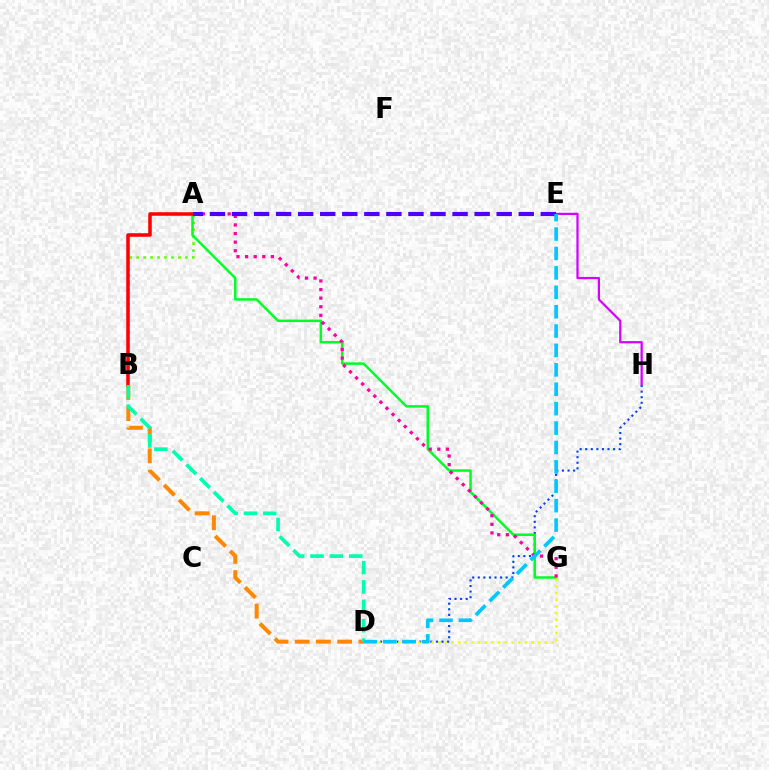{('B', 'D'): [{'color': '#ff8800', 'line_style': 'dashed', 'thickness': 2.88}, {'color': '#00ffaf', 'line_style': 'dashed', 'thickness': 2.63}], ('A', 'B'): [{'color': '#66ff00', 'line_style': 'dotted', 'thickness': 1.89}, {'color': '#ff0000', 'line_style': 'solid', 'thickness': 2.55}], ('D', 'H'): [{'color': '#003fff', 'line_style': 'dotted', 'thickness': 1.52}], ('A', 'G'): [{'color': '#00ff27', 'line_style': 'solid', 'thickness': 1.8}, {'color': '#ff00a0', 'line_style': 'dotted', 'thickness': 2.34}], ('D', 'G'): [{'color': '#eeff00', 'line_style': 'dotted', 'thickness': 1.81}], ('E', 'H'): [{'color': '#d600ff', 'line_style': 'solid', 'thickness': 1.61}], ('A', 'E'): [{'color': '#4f00ff', 'line_style': 'dashed', 'thickness': 3.0}], ('D', 'E'): [{'color': '#00c7ff', 'line_style': 'dashed', 'thickness': 2.64}]}